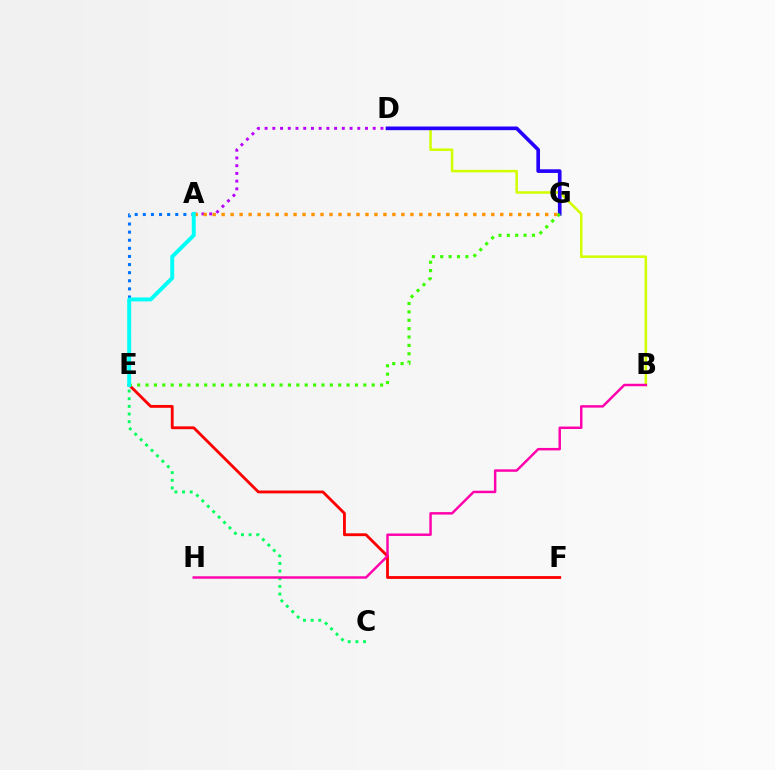{('E', 'F'): [{'color': '#ff0000', 'line_style': 'solid', 'thickness': 2.04}], ('B', 'D'): [{'color': '#d1ff00', 'line_style': 'solid', 'thickness': 1.83}], ('A', 'D'): [{'color': '#b900ff', 'line_style': 'dotted', 'thickness': 2.1}], ('D', 'G'): [{'color': '#2500ff', 'line_style': 'solid', 'thickness': 2.63}], ('E', 'G'): [{'color': '#3dff00', 'line_style': 'dotted', 'thickness': 2.28}], ('C', 'E'): [{'color': '#00ff5c', 'line_style': 'dotted', 'thickness': 2.08}], ('A', 'E'): [{'color': '#0074ff', 'line_style': 'dotted', 'thickness': 2.2}, {'color': '#00fff6', 'line_style': 'solid', 'thickness': 2.82}], ('A', 'G'): [{'color': '#ff9400', 'line_style': 'dotted', 'thickness': 2.44}], ('B', 'H'): [{'color': '#ff00ac', 'line_style': 'solid', 'thickness': 1.77}]}